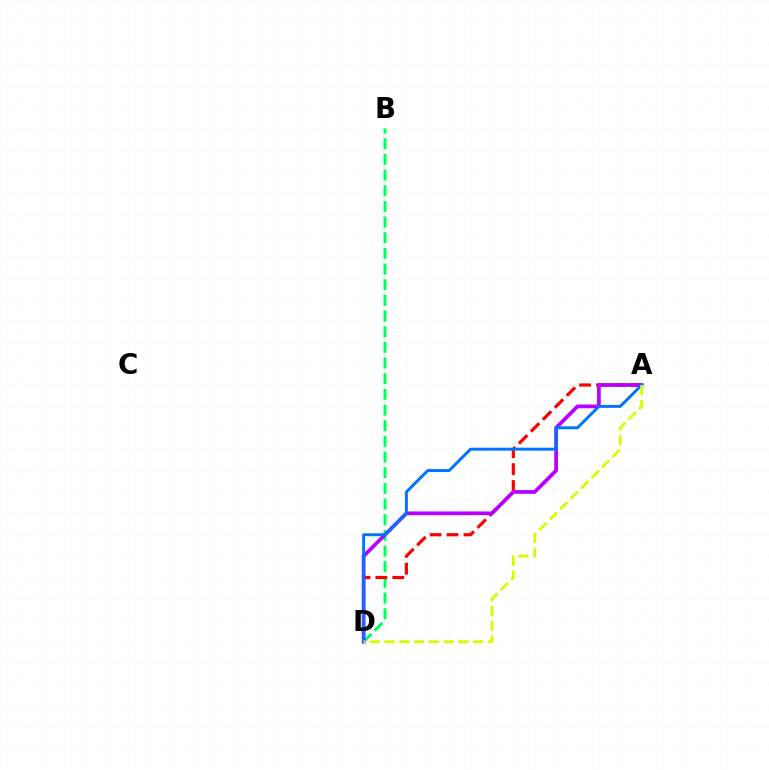{('B', 'D'): [{'color': '#00ff5c', 'line_style': 'dashed', 'thickness': 2.13}], ('A', 'D'): [{'color': '#ff0000', 'line_style': 'dashed', 'thickness': 2.3}, {'color': '#b900ff', 'line_style': 'solid', 'thickness': 2.69}, {'color': '#0074ff', 'line_style': 'solid', 'thickness': 2.12}, {'color': '#d1ff00', 'line_style': 'dashed', 'thickness': 2.01}]}